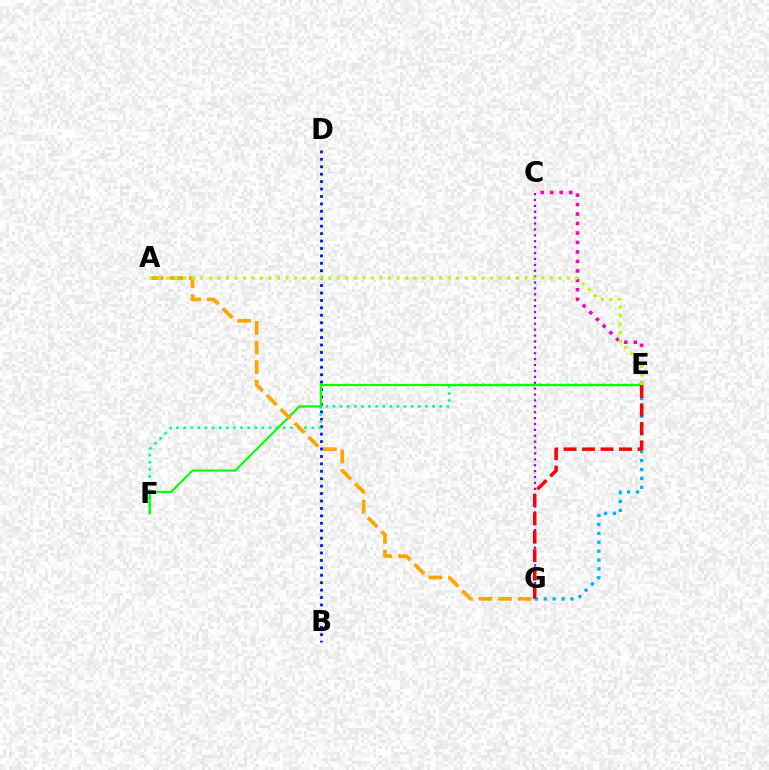{('B', 'D'): [{'color': '#0010ff', 'line_style': 'dotted', 'thickness': 2.02}], ('E', 'F'): [{'color': '#00ff9d', 'line_style': 'dotted', 'thickness': 1.93}, {'color': '#08ff00', 'line_style': 'solid', 'thickness': 1.55}], ('C', 'E'): [{'color': '#ff00bd', 'line_style': 'dotted', 'thickness': 2.57}], ('C', 'G'): [{'color': '#9b00ff', 'line_style': 'dotted', 'thickness': 1.6}], ('E', 'G'): [{'color': '#00b5ff', 'line_style': 'dotted', 'thickness': 2.41}, {'color': '#ff0000', 'line_style': 'dashed', 'thickness': 2.51}], ('A', 'G'): [{'color': '#ffa500', 'line_style': 'dashed', 'thickness': 2.67}], ('A', 'E'): [{'color': '#b3ff00', 'line_style': 'dotted', 'thickness': 2.32}]}